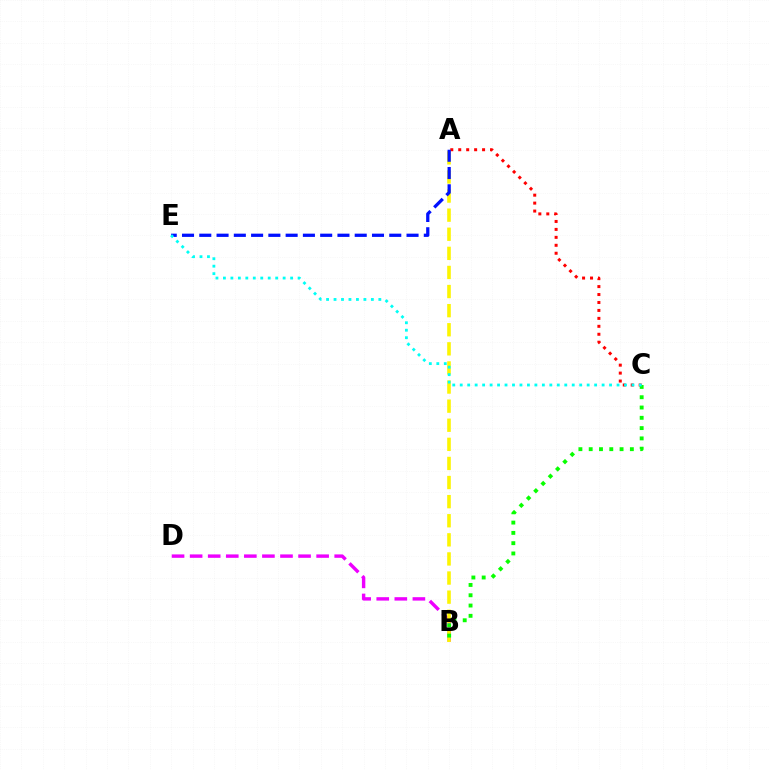{('A', 'C'): [{'color': '#ff0000', 'line_style': 'dotted', 'thickness': 2.16}], ('B', 'D'): [{'color': '#ee00ff', 'line_style': 'dashed', 'thickness': 2.46}], ('A', 'B'): [{'color': '#fcf500', 'line_style': 'dashed', 'thickness': 2.59}], ('A', 'E'): [{'color': '#0010ff', 'line_style': 'dashed', 'thickness': 2.35}], ('B', 'C'): [{'color': '#08ff00', 'line_style': 'dotted', 'thickness': 2.8}], ('C', 'E'): [{'color': '#00fff6', 'line_style': 'dotted', 'thickness': 2.03}]}